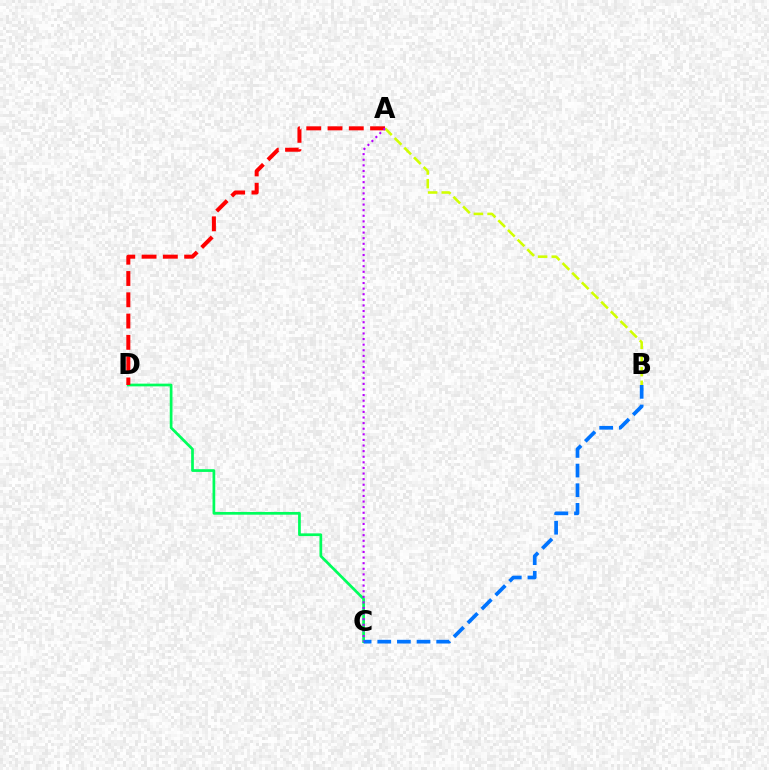{('C', 'D'): [{'color': '#00ff5c', 'line_style': 'solid', 'thickness': 1.96}], ('B', 'C'): [{'color': '#0074ff', 'line_style': 'dashed', 'thickness': 2.67}], ('A', 'B'): [{'color': '#d1ff00', 'line_style': 'dashed', 'thickness': 1.86}], ('A', 'D'): [{'color': '#ff0000', 'line_style': 'dashed', 'thickness': 2.89}], ('A', 'C'): [{'color': '#b900ff', 'line_style': 'dotted', 'thickness': 1.52}]}